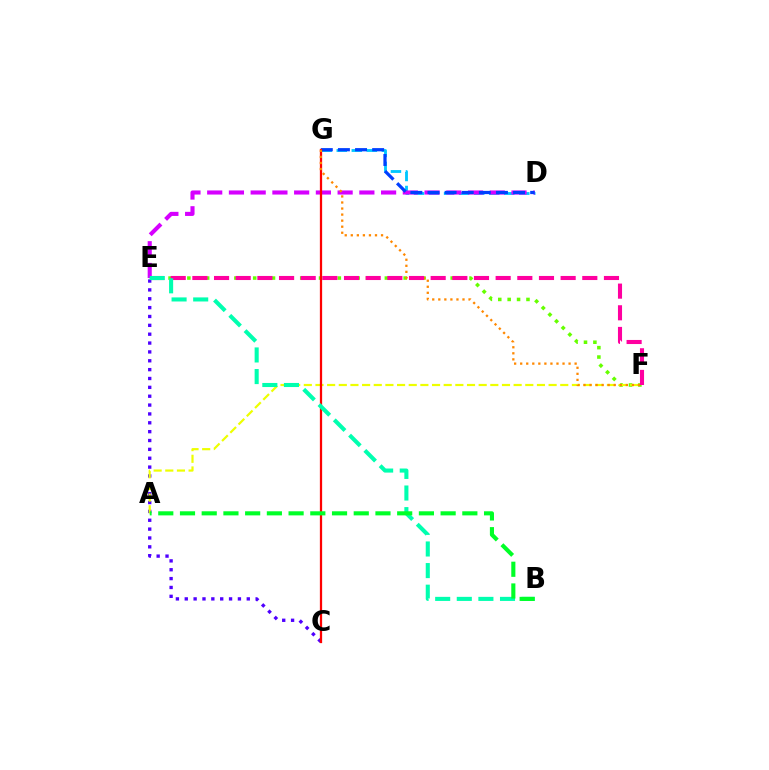{('D', 'G'): [{'color': '#00c7ff', 'line_style': 'dashed', 'thickness': 2.04}, {'color': '#003fff', 'line_style': 'dashed', 'thickness': 2.33}], ('E', 'F'): [{'color': '#66ff00', 'line_style': 'dotted', 'thickness': 2.56}, {'color': '#ff00a0', 'line_style': 'dashed', 'thickness': 2.94}], ('D', 'E'): [{'color': '#d600ff', 'line_style': 'dashed', 'thickness': 2.95}], ('C', 'E'): [{'color': '#4f00ff', 'line_style': 'dotted', 'thickness': 2.41}], ('A', 'F'): [{'color': '#eeff00', 'line_style': 'dashed', 'thickness': 1.58}], ('C', 'G'): [{'color': '#ff0000', 'line_style': 'solid', 'thickness': 1.63}], ('F', 'G'): [{'color': '#ff8800', 'line_style': 'dotted', 'thickness': 1.64}], ('B', 'E'): [{'color': '#00ffaf', 'line_style': 'dashed', 'thickness': 2.94}], ('A', 'B'): [{'color': '#00ff27', 'line_style': 'dashed', 'thickness': 2.95}]}